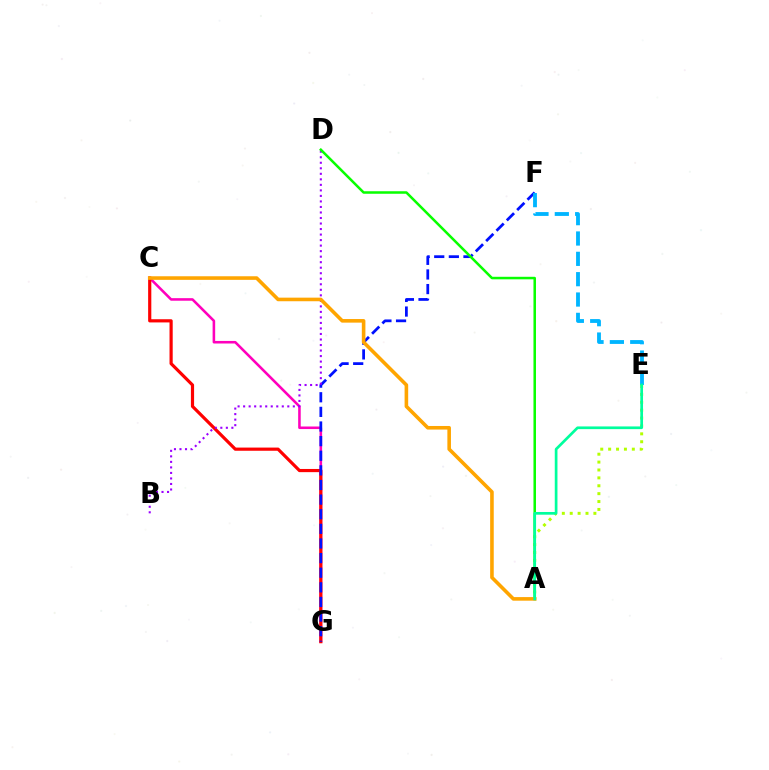{('C', 'G'): [{'color': '#ff00bd', 'line_style': 'solid', 'thickness': 1.85}, {'color': '#ff0000', 'line_style': 'solid', 'thickness': 2.29}], ('A', 'E'): [{'color': '#b3ff00', 'line_style': 'dotted', 'thickness': 2.14}, {'color': '#00ff9d', 'line_style': 'solid', 'thickness': 1.94}], ('F', 'G'): [{'color': '#0010ff', 'line_style': 'dashed', 'thickness': 1.99}], ('B', 'D'): [{'color': '#9b00ff', 'line_style': 'dotted', 'thickness': 1.5}], ('E', 'F'): [{'color': '#00b5ff', 'line_style': 'dashed', 'thickness': 2.76}], ('A', 'D'): [{'color': '#08ff00', 'line_style': 'solid', 'thickness': 1.82}], ('A', 'C'): [{'color': '#ffa500', 'line_style': 'solid', 'thickness': 2.59}]}